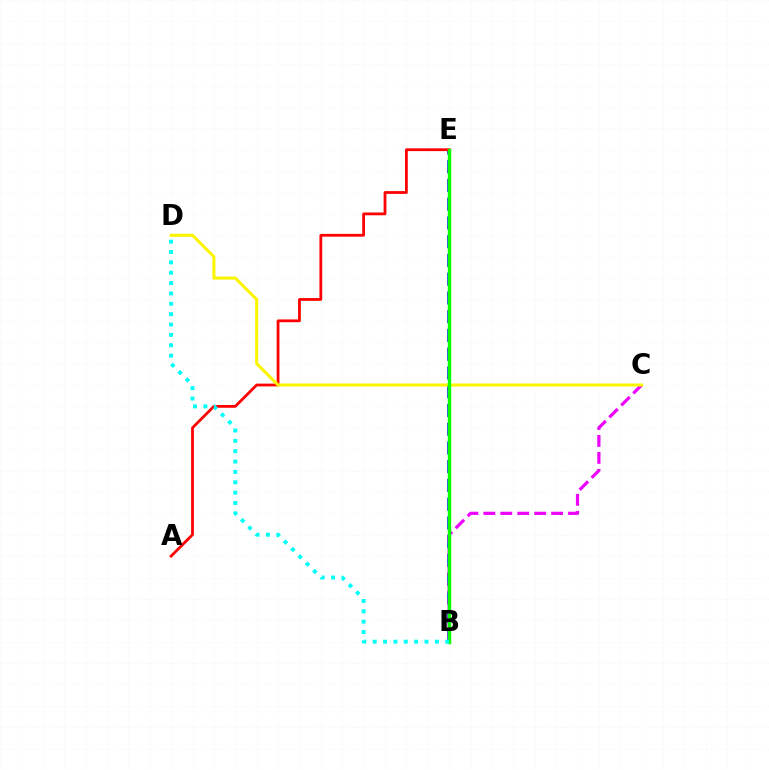{('B', 'E'): [{'color': '#0010ff', 'line_style': 'dashed', 'thickness': 2.55}, {'color': '#08ff00', 'line_style': 'solid', 'thickness': 2.45}], ('A', 'E'): [{'color': '#ff0000', 'line_style': 'solid', 'thickness': 2.0}], ('B', 'C'): [{'color': '#ee00ff', 'line_style': 'dashed', 'thickness': 2.3}], ('C', 'D'): [{'color': '#fcf500', 'line_style': 'solid', 'thickness': 2.19}], ('B', 'D'): [{'color': '#00fff6', 'line_style': 'dotted', 'thickness': 2.82}]}